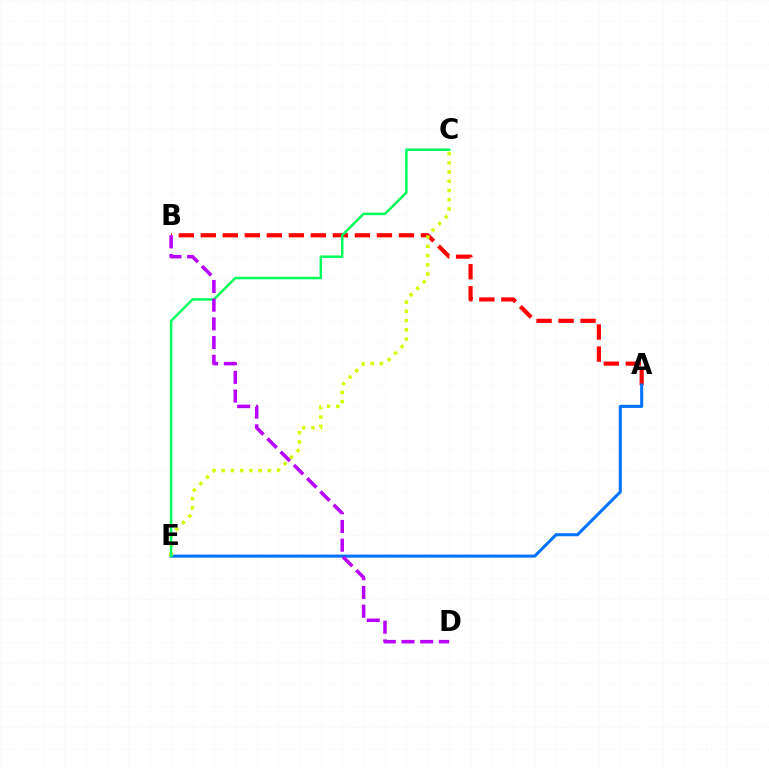{('A', 'B'): [{'color': '#ff0000', 'line_style': 'dashed', 'thickness': 2.99}], ('A', 'E'): [{'color': '#0074ff', 'line_style': 'solid', 'thickness': 2.21}], ('C', 'E'): [{'color': '#d1ff00', 'line_style': 'dotted', 'thickness': 2.51}, {'color': '#00ff5c', 'line_style': 'solid', 'thickness': 1.8}], ('B', 'D'): [{'color': '#b900ff', 'line_style': 'dashed', 'thickness': 2.54}]}